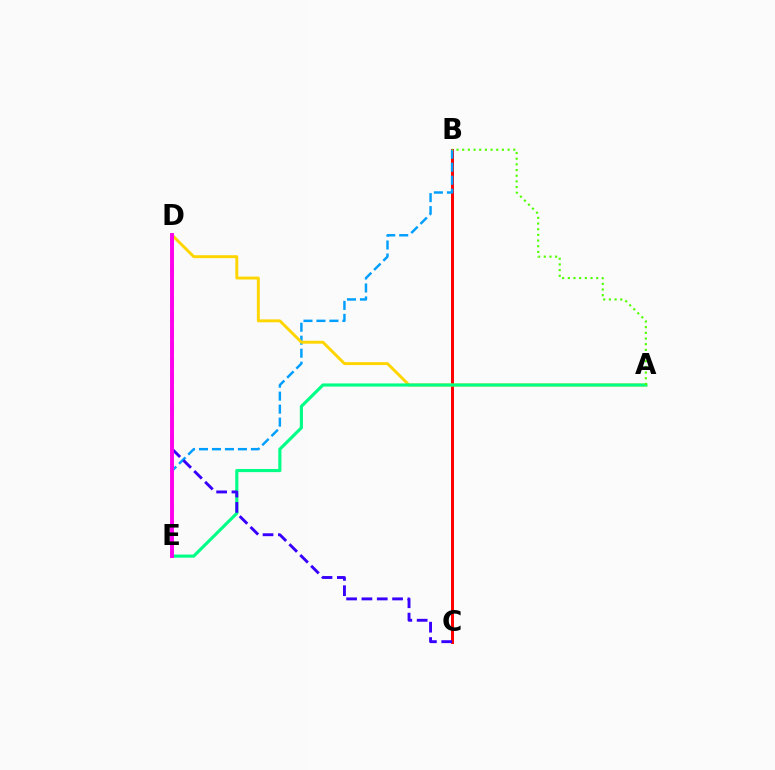{('B', 'C'): [{'color': '#ff0000', 'line_style': 'solid', 'thickness': 2.14}], ('B', 'E'): [{'color': '#009eff', 'line_style': 'dashed', 'thickness': 1.76}], ('A', 'D'): [{'color': '#ffd500', 'line_style': 'solid', 'thickness': 2.1}], ('A', 'E'): [{'color': '#00ff86', 'line_style': 'solid', 'thickness': 2.26}], ('C', 'D'): [{'color': '#3700ff', 'line_style': 'dashed', 'thickness': 2.08}], ('D', 'E'): [{'color': '#ff00ed', 'line_style': 'solid', 'thickness': 2.82}], ('A', 'B'): [{'color': '#4fff00', 'line_style': 'dotted', 'thickness': 1.54}]}